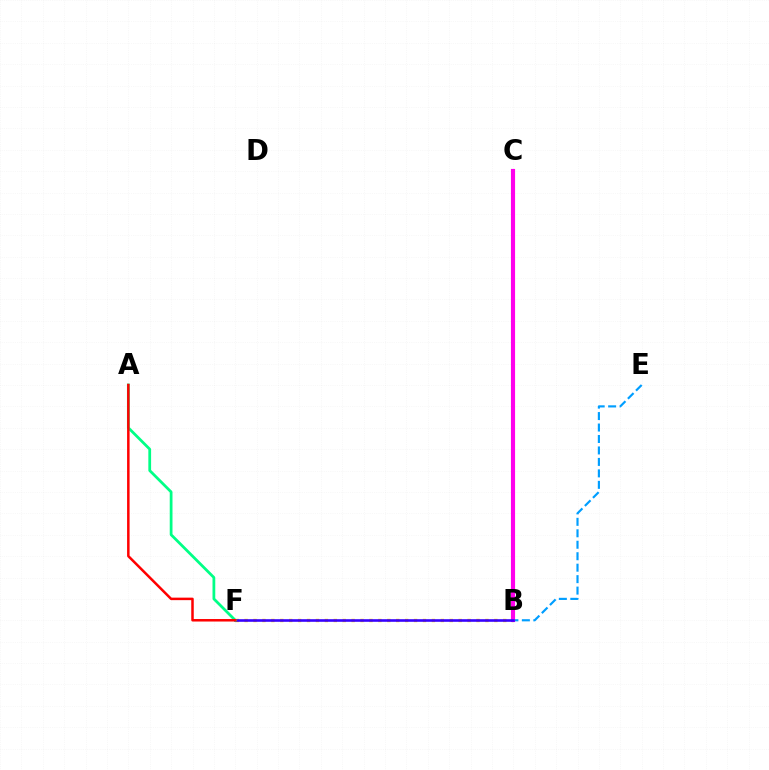{('B', 'E'): [{'color': '#009eff', 'line_style': 'dashed', 'thickness': 1.56}], ('B', 'C'): [{'color': '#4fff00', 'line_style': 'dotted', 'thickness': 1.95}, {'color': '#ff00ed', 'line_style': 'solid', 'thickness': 2.98}], ('B', 'F'): [{'color': '#ffd500', 'line_style': 'dotted', 'thickness': 2.42}, {'color': '#3700ff', 'line_style': 'solid', 'thickness': 1.88}], ('A', 'F'): [{'color': '#00ff86', 'line_style': 'solid', 'thickness': 1.99}, {'color': '#ff0000', 'line_style': 'solid', 'thickness': 1.8}]}